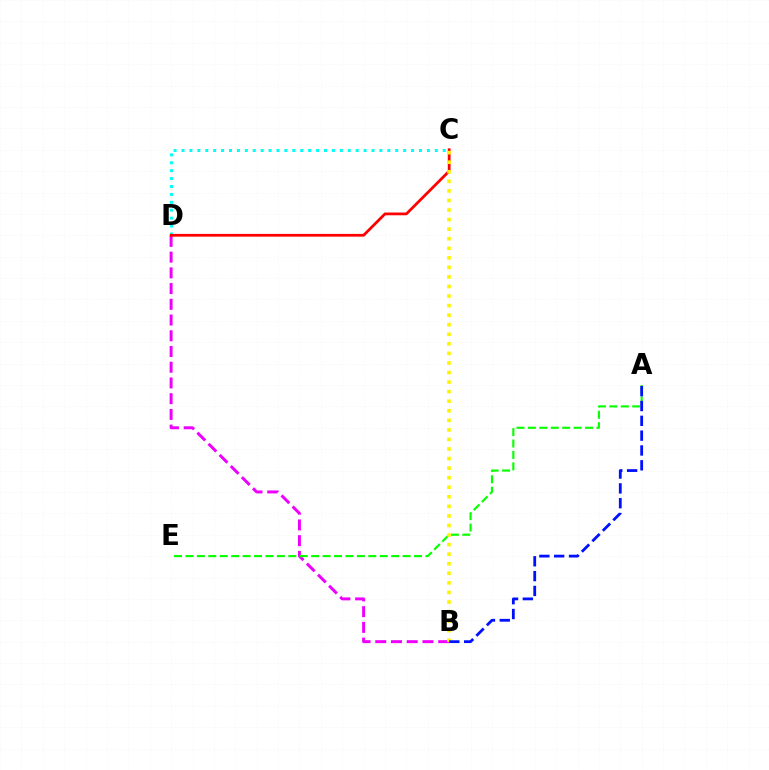{('B', 'D'): [{'color': '#ee00ff', 'line_style': 'dashed', 'thickness': 2.14}], ('C', 'D'): [{'color': '#00fff6', 'line_style': 'dotted', 'thickness': 2.15}, {'color': '#ff0000', 'line_style': 'solid', 'thickness': 1.99}], ('A', 'E'): [{'color': '#08ff00', 'line_style': 'dashed', 'thickness': 1.55}], ('B', 'C'): [{'color': '#fcf500', 'line_style': 'dotted', 'thickness': 2.6}], ('A', 'B'): [{'color': '#0010ff', 'line_style': 'dashed', 'thickness': 2.01}]}